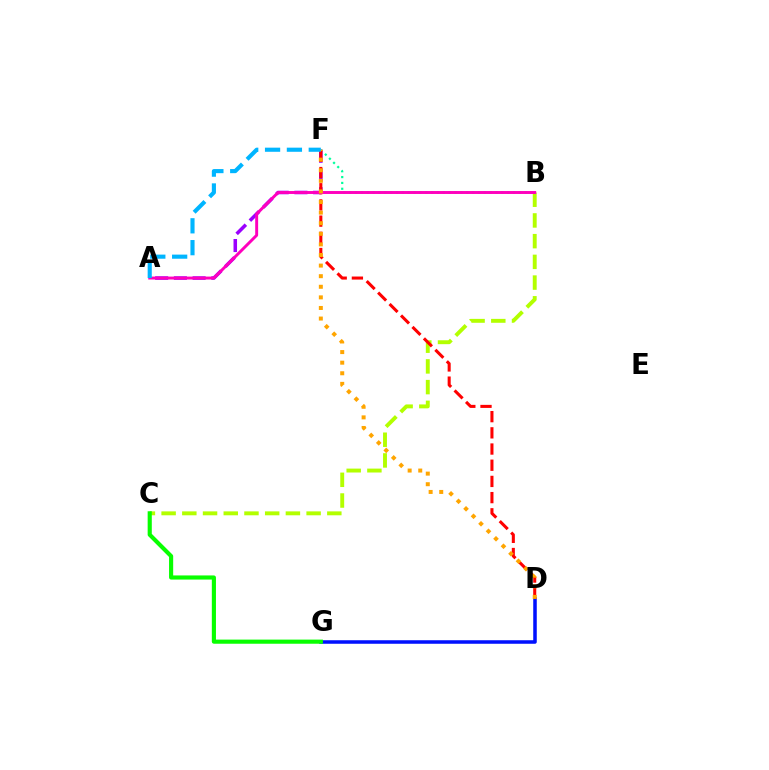{('B', 'C'): [{'color': '#b3ff00', 'line_style': 'dashed', 'thickness': 2.81}], ('D', 'G'): [{'color': '#0010ff', 'line_style': 'solid', 'thickness': 2.54}], ('B', 'F'): [{'color': '#00ff9d', 'line_style': 'dotted', 'thickness': 1.59}], ('A', 'F'): [{'color': '#9b00ff', 'line_style': 'dashed', 'thickness': 2.54}, {'color': '#00b5ff', 'line_style': 'dashed', 'thickness': 2.97}], ('D', 'F'): [{'color': '#ff0000', 'line_style': 'dashed', 'thickness': 2.2}, {'color': '#ffa500', 'line_style': 'dotted', 'thickness': 2.88}], ('A', 'B'): [{'color': '#ff00bd', 'line_style': 'solid', 'thickness': 2.11}], ('C', 'G'): [{'color': '#08ff00', 'line_style': 'solid', 'thickness': 2.98}]}